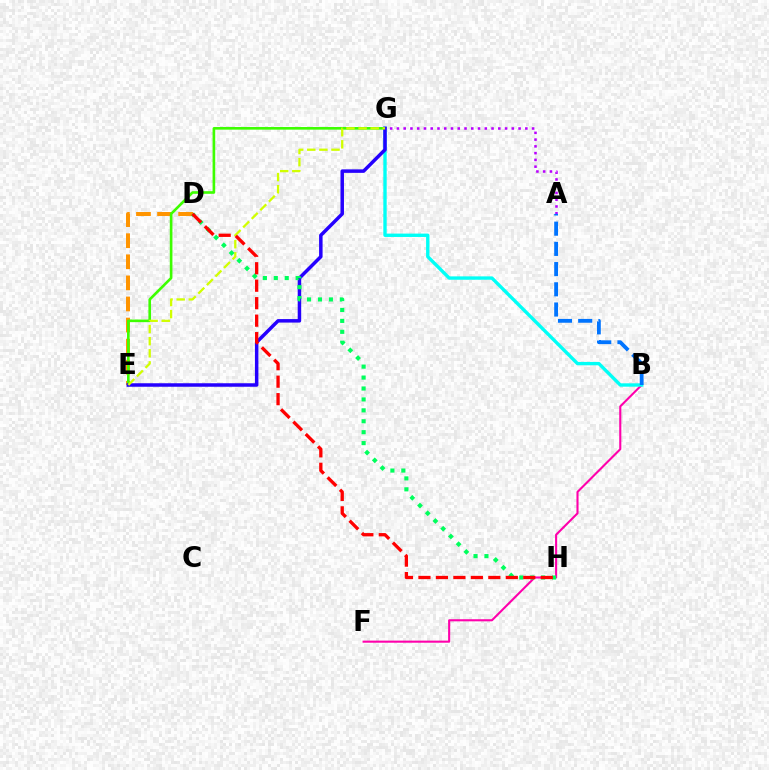{('B', 'F'): [{'color': '#ff00ac', 'line_style': 'solid', 'thickness': 1.51}], ('B', 'G'): [{'color': '#00fff6', 'line_style': 'solid', 'thickness': 2.42}], ('D', 'E'): [{'color': '#ff9400', 'line_style': 'dashed', 'thickness': 2.86}], ('E', 'G'): [{'color': '#3dff00', 'line_style': 'solid', 'thickness': 1.9}, {'color': '#2500ff', 'line_style': 'solid', 'thickness': 2.51}, {'color': '#d1ff00', 'line_style': 'dashed', 'thickness': 1.65}], ('A', 'G'): [{'color': '#b900ff', 'line_style': 'dotted', 'thickness': 1.84}], ('A', 'B'): [{'color': '#0074ff', 'line_style': 'dashed', 'thickness': 2.75}], ('D', 'H'): [{'color': '#00ff5c', 'line_style': 'dotted', 'thickness': 2.97}, {'color': '#ff0000', 'line_style': 'dashed', 'thickness': 2.37}]}